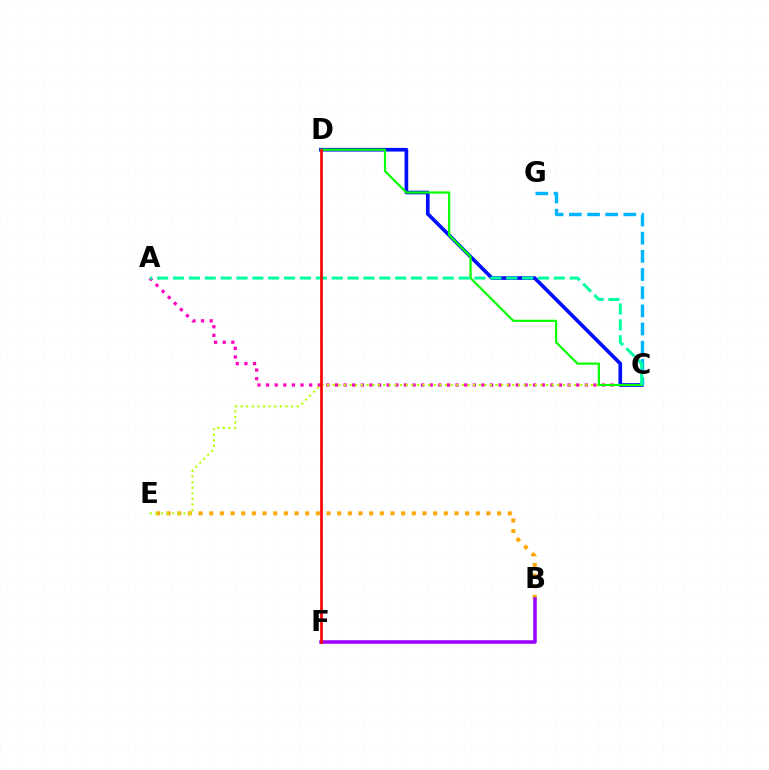{('B', 'E'): [{'color': '#ffa500', 'line_style': 'dotted', 'thickness': 2.9}], ('A', 'C'): [{'color': '#ff00bd', 'line_style': 'dotted', 'thickness': 2.34}, {'color': '#00ff9d', 'line_style': 'dashed', 'thickness': 2.16}], ('C', 'E'): [{'color': '#b3ff00', 'line_style': 'dotted', 'thickness': 1.53}], ('C', 'D'): [{'color': '#0010ff', 'line_style': 'solid', 'thickness': 2.64}, {'color': '#08ff00', 'line_style': 'solid', 'thickness': 1.58}], ('C', 'G'): [{'color': '#00b5ff', 'line_style': 'dashed', 'thickness': 2.47}], ('B', 'F'): [{'color': '#9b00ff', 'line_style': 'solid', 'thickness': 2.53}], ('D', 'F'): [{'color': '#ff0000', 'line_style': 'solid', 'thickness': 1.93}]}